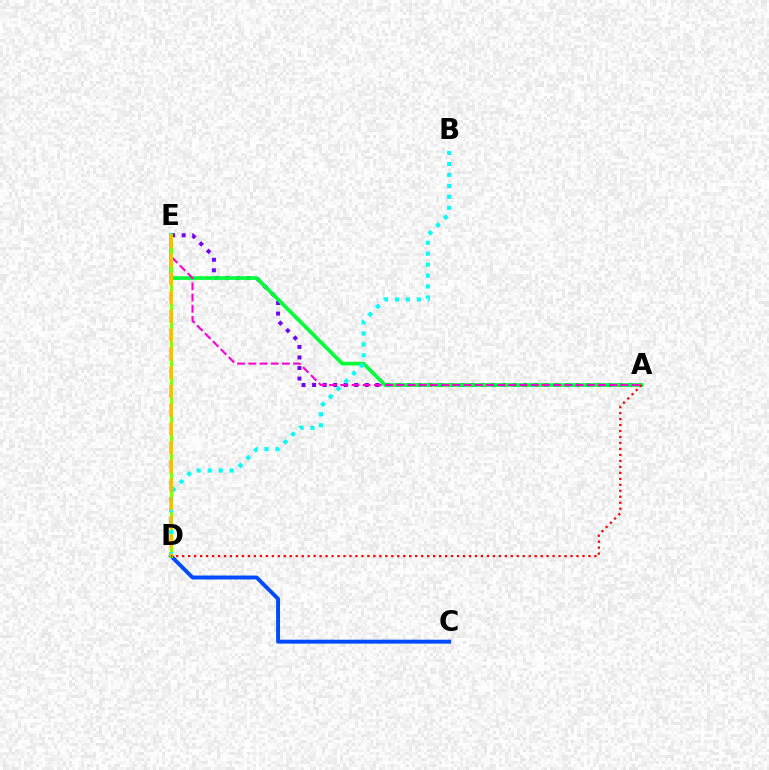{('A', 'E'): [{'color': '#7200ff', 'line_style': 'dotted', 'thickness': 2.87}, {'color': '#00ff39', 'line_style': 'solid', 'thickness': 2.63}, {'color': '#ff00cf', 'line_style': 'dashed', 'thickness': 1.52}], ('C', 'D'): [{'color': '#004bff', 'line_style': 'solid', 'thickness': 2.81}], ('D', 'E'): [{'color': '#84ff00', 'line_style': 'solid', 'thickness': 2.1}, {'color': '#ffbd00', 'line_style': 'dashed', 'thickness': 2.55}], ('B', 'D'): [{'color': '#00fff6', 'line_style': 'dotted', 'thickness': 2.98}], ('A', 'D'): [{'color': '#ff0000', 'line_style': 'dotted', 'thickness': 1.62}]}